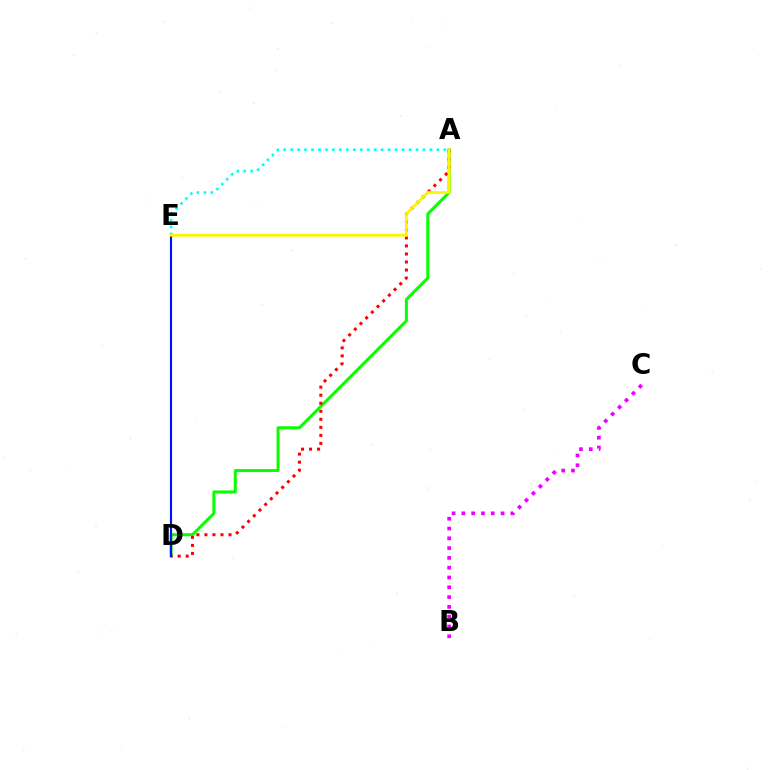{('A', 'D'): [{'color': '#08ff00', 'line_style': 'solid', 'thickness': 2.16}, {'color': '#ff0000', 'line_style': 'dotted', 'thickness': 2.18}], ('A', 'E'): [{'color': '#00fff6', 'line_style': 'dotted', 'thickness': 1.89}, {'color': '#fcf500', 'line_style': 'solid', 'thickness': 1.96}], ('D', 'E'): [{'color': '#0010ff', 'line_style': 'solid', 'thickness': 1.53}], ('B', 'C'): [{'color': '#ee00ff', 'line_style': 'dotted', 'thickness': 2.66}]}